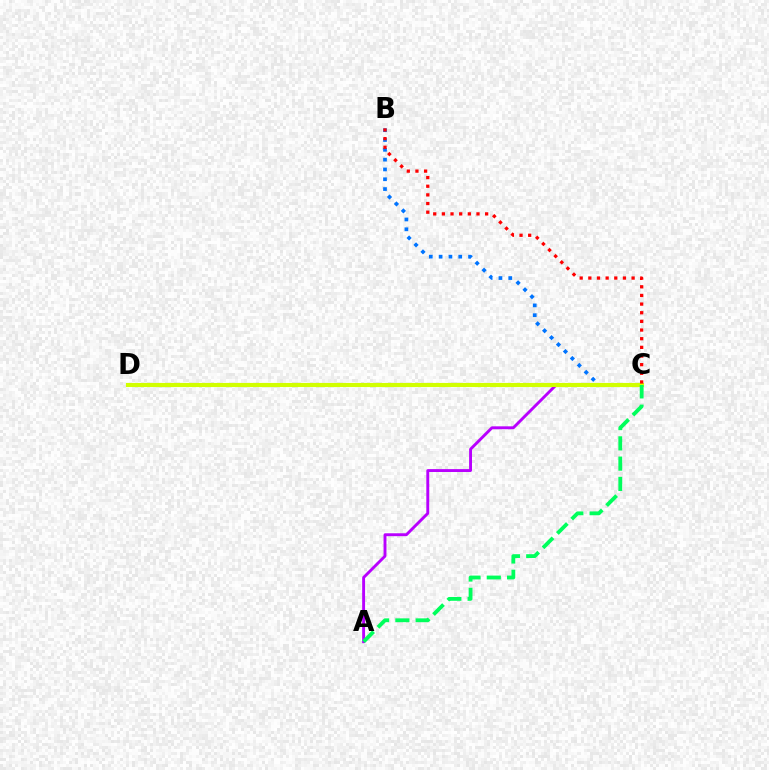{('A', 'C'): [{'color': '#b900ff', 'line_style': 'solid', 'thickness': 2.09}, {'color': '#00ff5c', 'line_style': 'dashed', 'thickness': 2.75}], ('B', 'C'): [{'color': '#0074ff', 'line_style': 'dotted', 'thickness': 2.67}, {'color': '#ff0000', 'line_style': 'dotted', 'thickness': 2.35}], ('C', 'D'): [{'color': '#d1ff00', 'line_style': 'solid', 'thickness': 2.98}]}